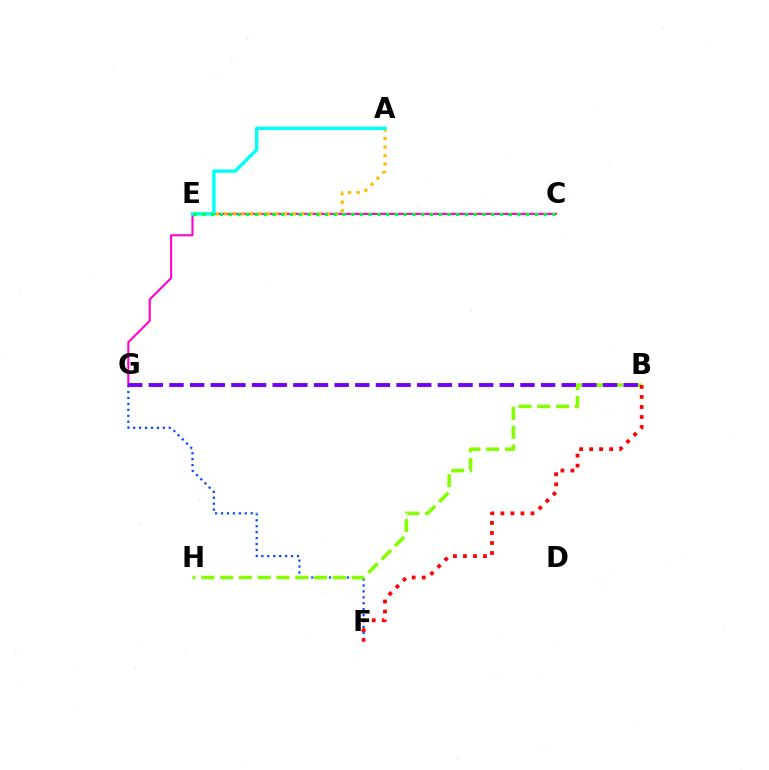{('C', 'G'): [{'color': '#ff00cf', 'line_style': 'solid', 'thickness': 1.5}], ('A', 'E'): [{'color': '#ffbd00', 'line_style': 'dotted', 'thickness': 2.32}, {'color': '#00fff6', 'line_style': 'solid', 'thickness': 2.44}], ('F', 'G'): [{'color': '#004bff', 'line_style': 'dotted', 'thickness': 1.61}], ('B', 'H'): [{'color': '#84ff00', 'line_style': 'dashed', 'thickness': 2.55}], ('B', 'F'): [{'color': '#ff0000', 'line_style': 'dotted', 'thickness': 2.72}], ('B', 'G'): [{'color': '#7200ff', 'line_style': 'dashed', 'thickness': 2.8}], ('C', 'E'): [{'color': '#00ff39', 'line_style': 'dotted', 'thickness': 2.38}]}